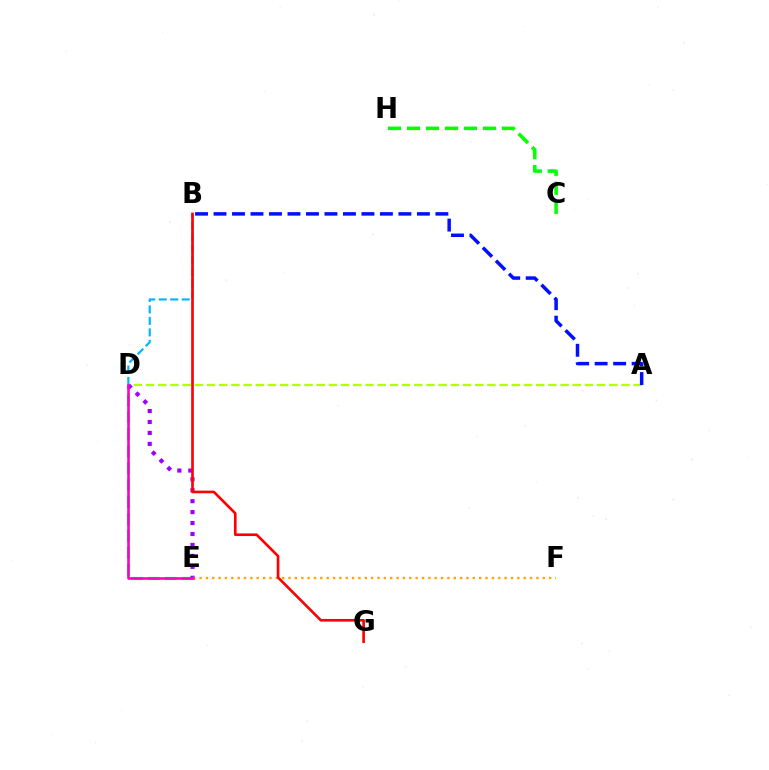{('A', 'D'): [{'color': '#b3ff00', 'line_style': 'dashed', 'thickness': 1.66}], ('D', 'E'): [{'color': '#00ff9d', 'line_style': 'dashed', 'thickness': 2.3}, {'color': '#9b00ff', 'line_style': 'dotted', 'thickness': 2.97}, {'color': '#ff00bd', 'line_style': 'solid', 'thickness': 1.85}], ('C', 'H'): [{'color': '#08ff00', 'line_style': 'dashed', 'thickness': 2.58}], ('E', 'F'): [{'color': '#ffa500', 'line_style': 'dotted', 'thickness': 1.73}], ('B', 'D'): [{'color': '#00b5ff', 'line_style': 'dashed', 'thickness': 1.56}], ('B', 'G'): [{'color': '#ff0000', 'line_style': 'solid', 'thickness': 1.9}], ('A', 'B'): [{'color': '#0010ff', 'line_style': 'dashed', 'thickness': 2.51}]}